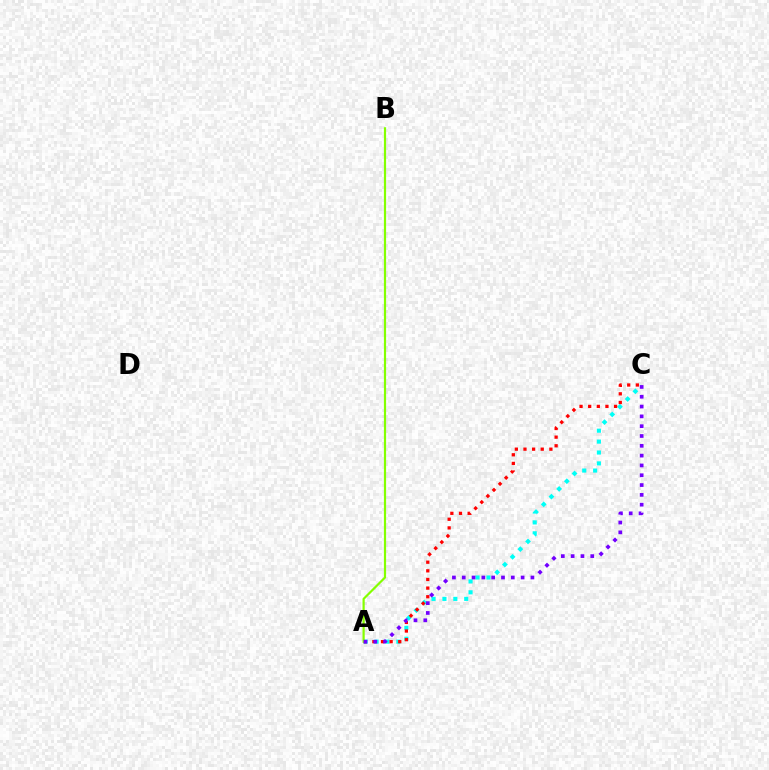{('A', 'C'): [{'color': '#00fff6', 'line_style': 'dotted', 'thickness': 2.96}, {'color': '#ff0000', 'line_style': 'dotted', 'thickness': 2.35}, {'color': '#7200ff', 'line_style': 'dotted', 'thickness': 2.67}], ('A', 'B'): [{'color': '#84ff00', 'line_style': 'solid', 'thickness': 1.58}]}